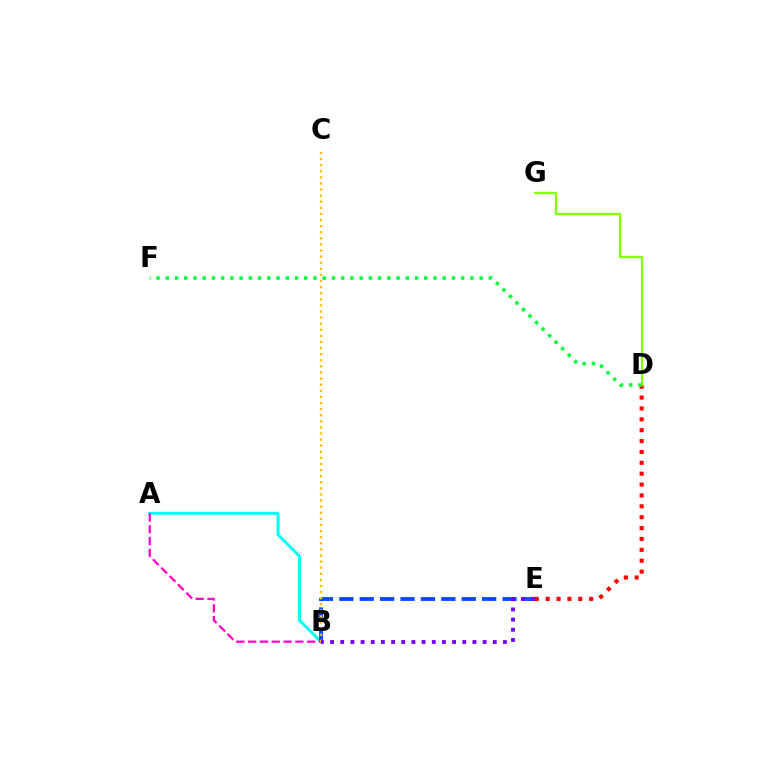{('D', 'E'): [{'color': '#ff0000', 'line_style': 'dotted', 'thickness': 2.96}], ('A', 'B'): [{'color': '#00fff6', 'line_style': 'solid', 'thickness': 2.12}, {'color': '#ff00cf', 'line_style': 'dashed', 'thickness': 1.6}], ('B', 'E'): [{'color': '#004bff', 'line_style': 'dashed', 'thickness': 2.77}, {'color': '#7200ff', 'line_style': 'dotted', 'thickness': 2.76}], ('D', 'G'): [{'color': '#84ff00', 'line_style': 'solid', 'thickness': 1.66}], ('B', 'C'): [{'color': '#ffbd00', 'line_style': 'dotted', 'thickness': 1.66}], ('D', 'F'): [{'color': '#00ff39', 'line_style': 'dotted', 'thickness': 2.51}]}